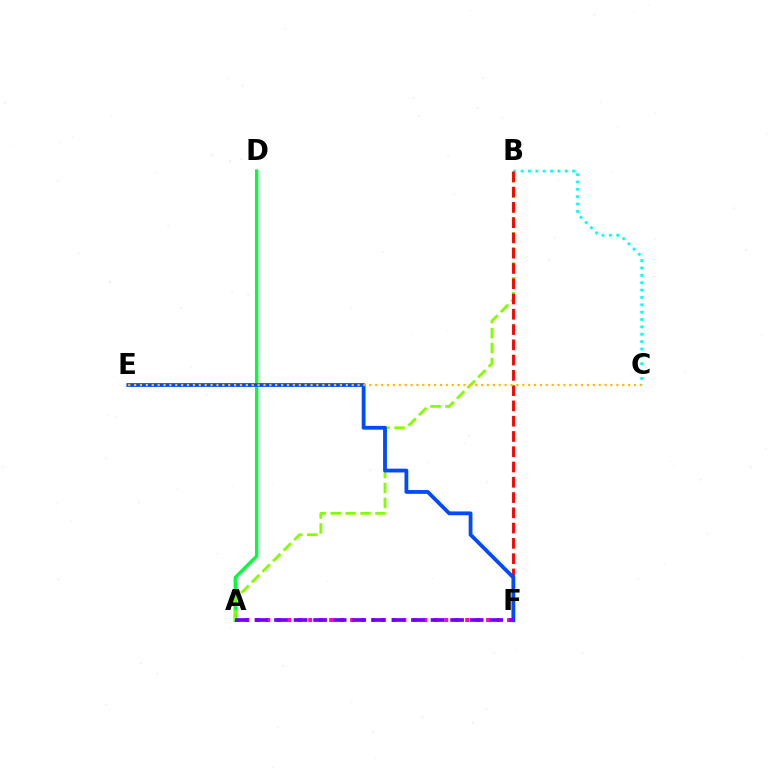{('A', 'D'): [{'color': '#00ff39', 'line_style': 'solid', 'thickness': 2.43}], ('A', 'F'): [{'color': '#ff00cf', 'line_style': 'dotted', 'thickness': 2.84}, {'color': '#7200ff', 'line_style': 'dashed', 'thickness': 2.66}], ('B', 'C'): [{'color': '#00fff6', 'line_style': 'dotted', 'thickness': 2.0}], ('A', 'B'): [{'color': '#84ff00', 'line_style': 'dashed', 'thickness': 2.03}], ('B', 'F'): [{'color': '#ff0000', 'line_style': 'dashed', 'thickness': 2.07}], ('E', 'F'): [{'color': '#004bff', 'line_style': 'solid', 'thickness': 2.73}], ('C', 'E'): [{'color': '#ffbd00', 'line_style': 'dotted', 'thickness': 1.6}]}